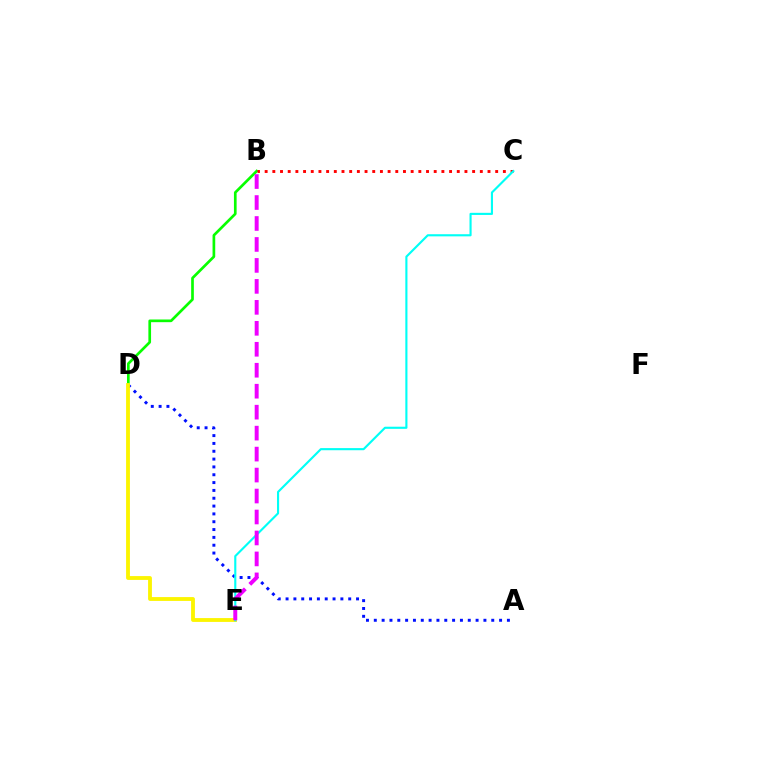{('A', 'D'): [{'color': '#0010ff', 'line_style': 'dotted', 'thickness': 2.13}], ('B', 'D'): [{'color': '#08ff00', 'line_style': 'solid', 'thickness': 1.93}], ('B', 'C'): [{'color': '#ff0000', 'line_style': 'dotted', 'thickness': 2.09}], ('D', 'E'): [{'color': '#fcf500', 'line_style': 'solid', 'thickness': 2.75}], ('C', 'E'): [{'color': '#00fff6', 'line_style': 'solid', 'thickness': 1.53}], ('B', 'E'): [{'color': '#ee00ff', 'line_style': 'dashed', 'thickness': 2.85}]}